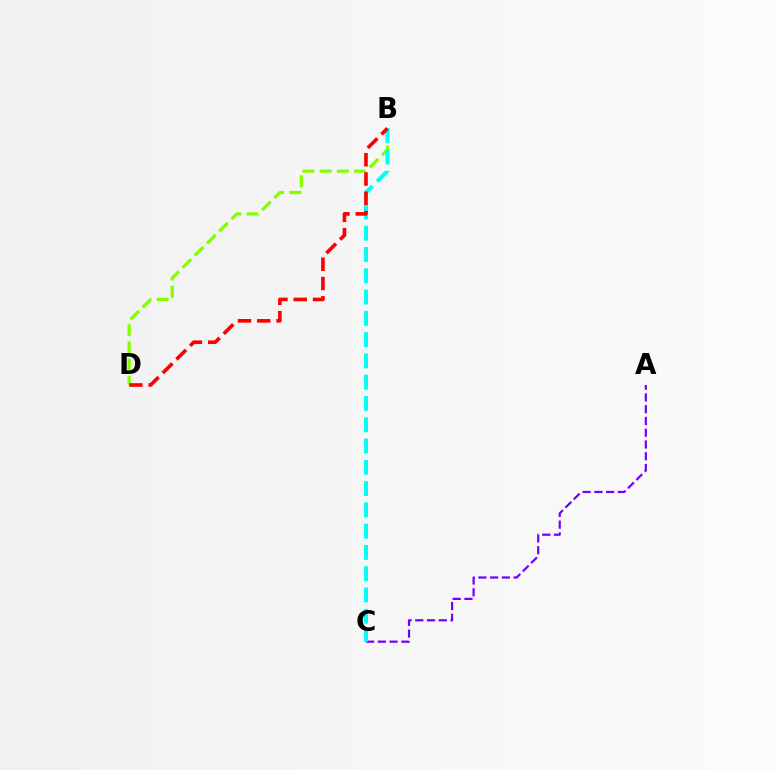{('B', 'D'): [{'color': '#84ff00', 'line_style': 'dashed', 'thickness': 2.34}, {'color': '#ff0000', 'line_style': 'dashed', 'thickness': 2.62}], ('A', 'C'): [{'color': '#7200ff', 'line_style': 'dashed', 'thickness': 1.6}], ('B', 'C'): [{'color': '#00fff6', 'line_style': 'dashed', 'thickness': 2.89}]}